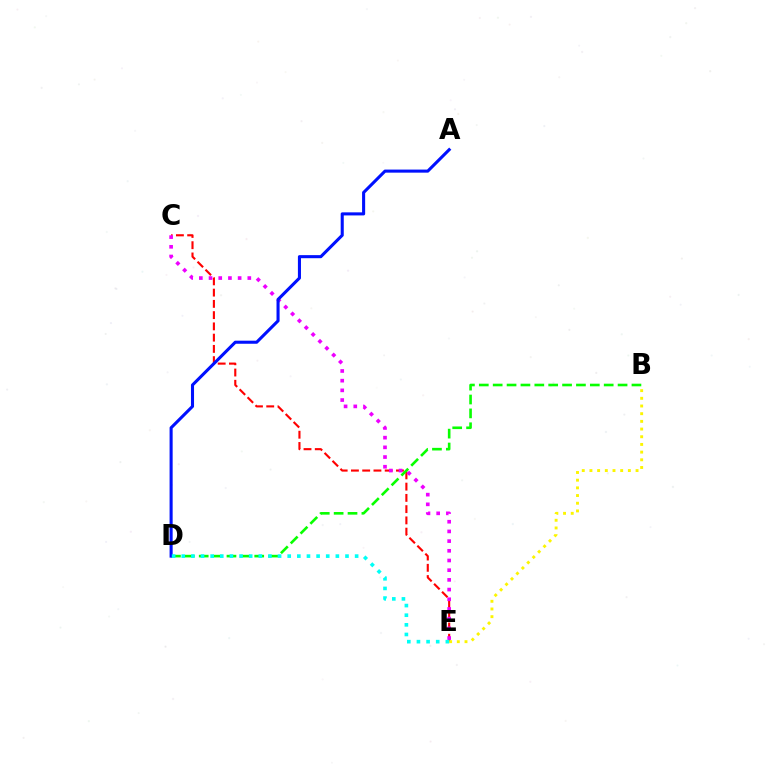{('C', 'E'): [{'color': '#ff0000', 'line_style': 'dashed', 'thickness': 1.53}, {'color': '#ee00ff', 'line_style': 'dotted', 'thickness': 2.63}], ('B', 'D'): [{'color': '#08ff00', 'line_style': 'dashed', 'thickness': 1.89}], ('B', 'E'): [{'color': '#fcf500', 'line_style': 'dotted', 'thickness': 2.09}], ('A', 'D'): [{'color': '#0010ff', 'line_style': 'solid', 'thickness': 2.21}], ('D', 'E'): [{'color': '#00fff6', 'line_style': 'dotted', 'thickness': 2.62}]}